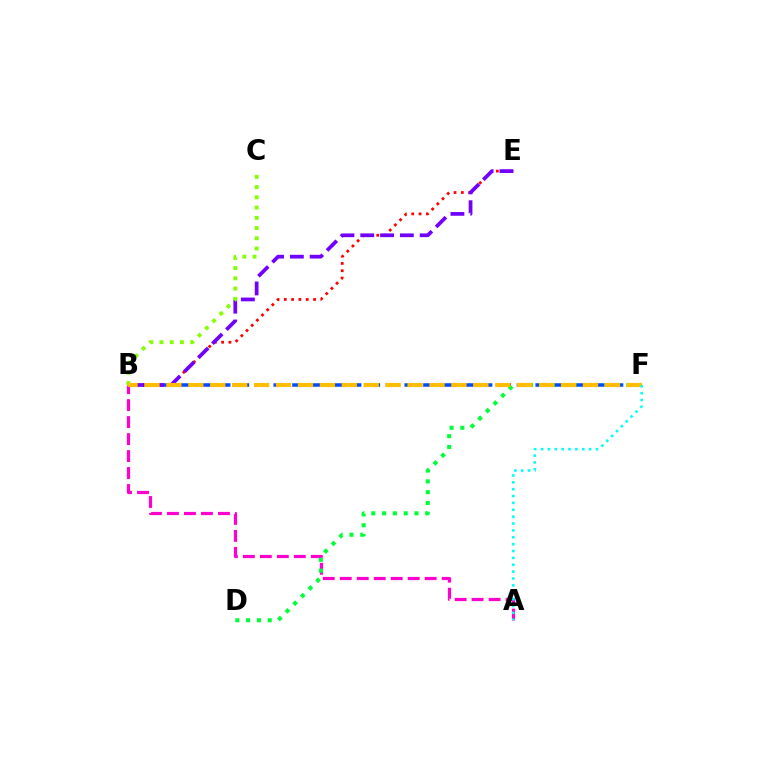{('A', 'B'): [{'color': '#ff00cf', 'line_style': 'dashed', 'thickness': 2.31}], ('B', 'E'): [{'color': '#ff0000', 'line_style': 'dotted', 'thickness': 1.99}, {'color': '#7200ff', 'line_style': 'dashed', 'thickness': 2.69}], ('B', 'F'): [{'color': '#004bff', 'line_style': 'dashed', 'thickness': 2.54}, {'color': '#ffbd00', 'line_style': 'dashed', 'thickness': 2.98}], ('B', 'C'): [{'color': '#84ff00', 'line_style': 'dotted', 'thickness': 2.78}], ('D', 'F'): [{'color': '#00ff39', 'line_style': 'dotted', 'thickness': 2.94}], ('A', 'F'): [{'color': '#00fff6', 'line_style': 'dotted', 'thickness': 1.87}]}